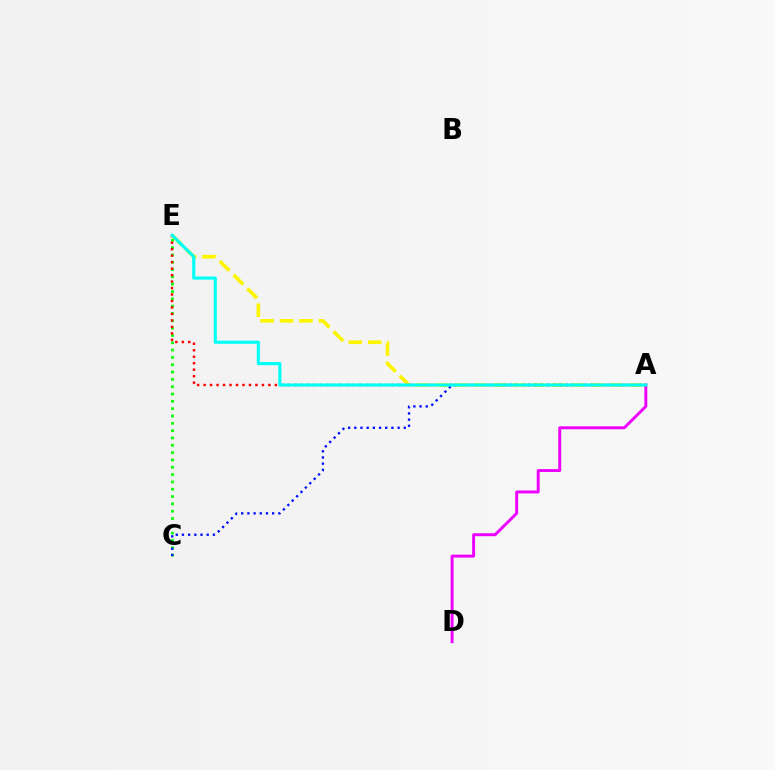{('A', 'D'): [{'color': '#ee00ff', 'line_style': 'solid', 'thickness': 2.11}], ('C', 'E'): [{'color': '#08ff00', 'line_style': 'dotted', 'thickness': 1.99}], ('A', 'E'): [{'color': '#ff0000', 'line_style': 'dotted', 'thickness': 1.76}, {'color': '#fcf500', 'line_style': 'dashed', 'thickness': 2.64}, {'color': '#00fff6', 'line_style': 'solid', 'thickness': 2.25}], ('A', 'C'): [{'color': '#0010ff', 'line_style': 'dotted', 'thickness': 1.68}]}